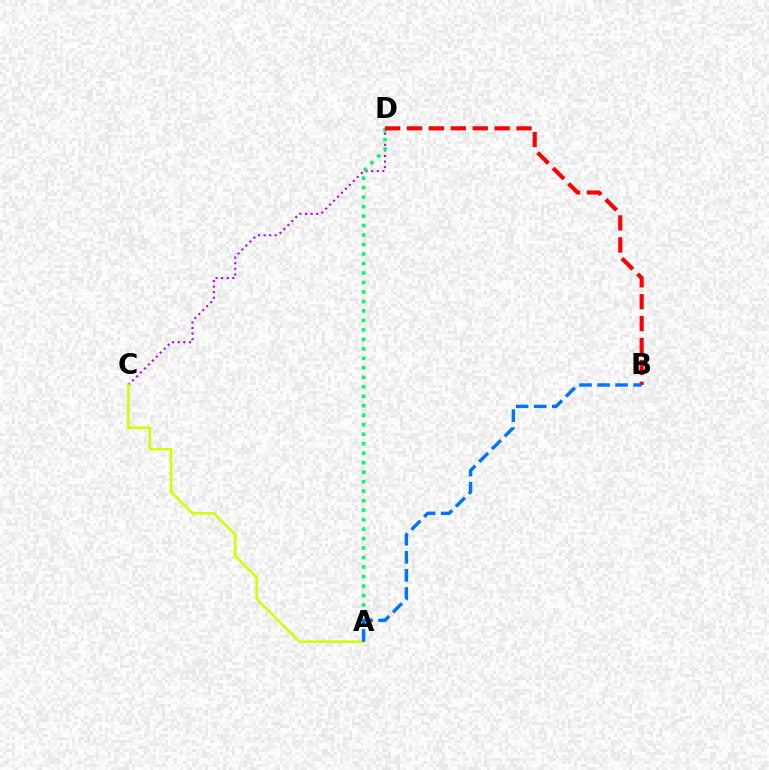{('C', 'D'): [{'color': '#b900ff', 'line_style': 'dotted', 'thickness': 1.52}], ('A', 'D'): [{'color': '#00ff5c', 'line_style': 'dotted', 'thickness': 2.58}], ('A', 'C'): [{'color': '#d1ff00', 'line_style': 'solid', 'thickness': 1.84}], ('B', 'D'): [{'color': '#ff0000', 'line_style': 'dashed', 'thickness': 2.97}], ('A', 'B'): [{'color': '#0074ff', 'line_style': 'dashed', 'thickness': 2.45}]}